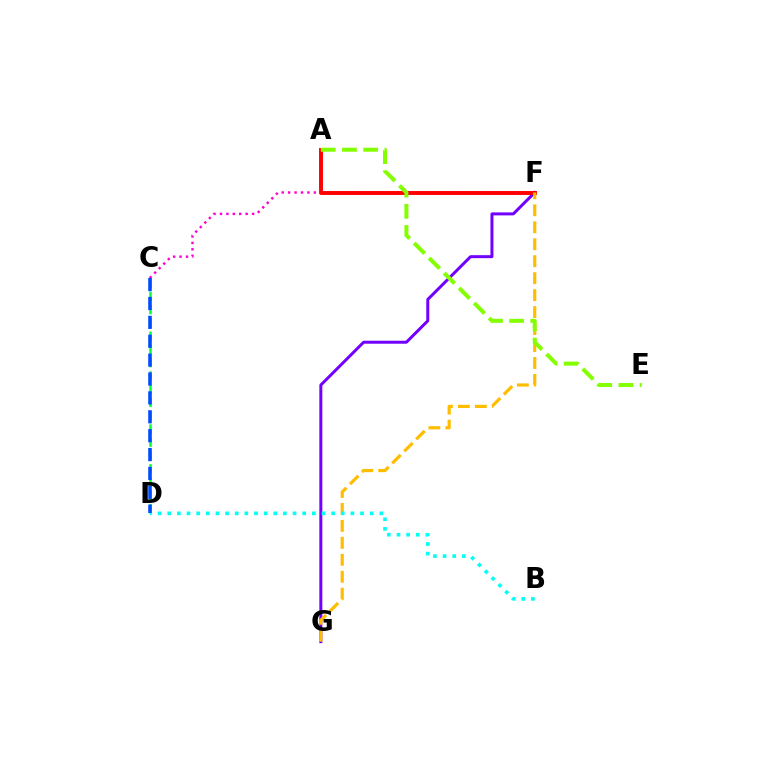{('F', 'G'): [{'color': '#7200ff', 'line_style': 'solid', 'thickness': 2.15}, {'color': '#ffbd00', 'line_style': 'dashed', 'thickness': 2.3}], ('C', 'F'): [{'color': '#ff00cf', 'line_style': 'dotted', 'thickness': 1.74}], ('C', 'D'): [{'color': '#00ff39', 'line_style': 'dashed', 'thickness': 1.8}, {'color': '#004bff', 'line_style': 'dashed', 'thickness': 2.57}], ('A', 'F'): [{'color': '#ff0000', 'line_style': 'solid', 'thickness': 2.82}], ('A', 'E'): [{'color': '#84ff00', 'line_style': 'dashed', 'thickness': 2.88}], ('B', 'D'): [{'color': '#00fff6', 'line_style': 'dotted', 'thickness': 2.62}]}